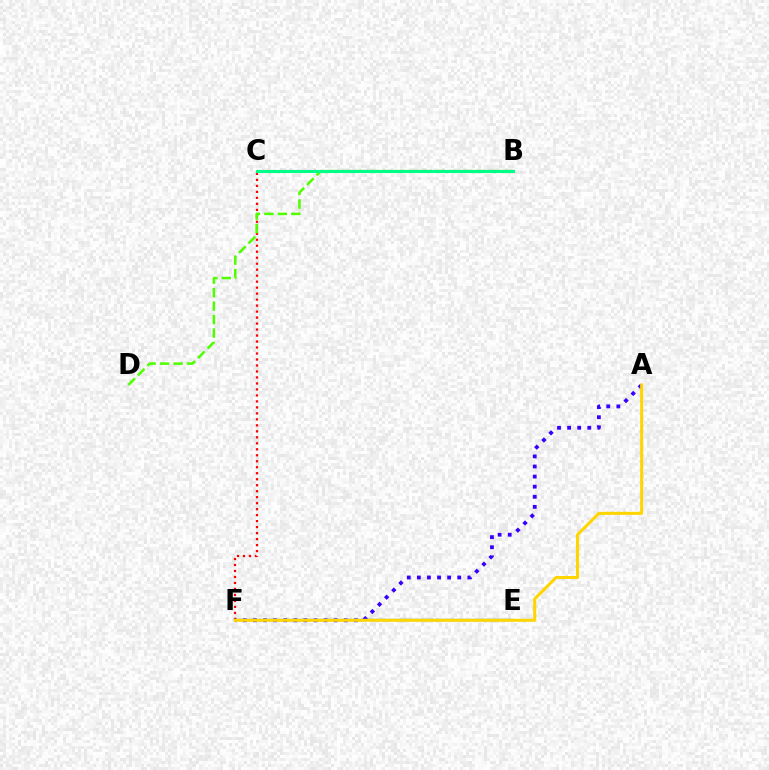{('C', 'F'): [{'color': '#ff0000', 'line_style': 'dotted', 'thickness': 1.63}], ('E', 'F'): [{'color': '#009eff', 'line_style': 'solid', 'thickness': 1.64}], ('B', 'D'): [{'color': '#4fff00', 'line_style': 'dashed', 'thickness': 1.83}], ('A', 'F'): [{'color': '#3700ff', 'line_style': 'dotted', 'thickness': 2.74}, {'color': '#ffd500', 'line_style': 'solid', 'thickness': 2.19}], ('B', 'C'): [{'color': '#ff00ed', 'line_style': 'dotted', 'thickness': 1.58}, {'color': '#00ff86', 'line_style': 'solid', 'thickness': 2.21}]}